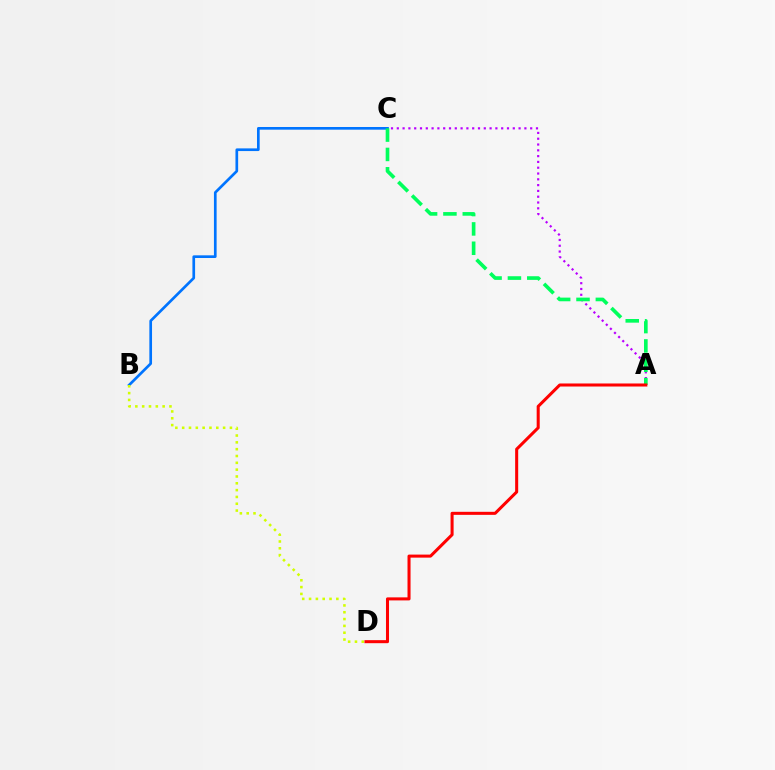{('B', 'C'): [{'color': '#0074ff', 'line_style': 'solid', 'thickness': 1.93}], ('B', 'D'): [{'color': '#d1ff00', 'line_style': 'dotted', 'thickness': 1.85}], ('A', 'C'): [{'color': '#b900ff', 'line_style': 'dotted', 'thickness': 1.58}, {'color': '#00ff5c', 'line_style': 'dashed', 'thickness': 2.63}], ('A', 'D'): [{'color': '#ff0000', 'line_style': 'solid', 'thickness': 2.19}]}